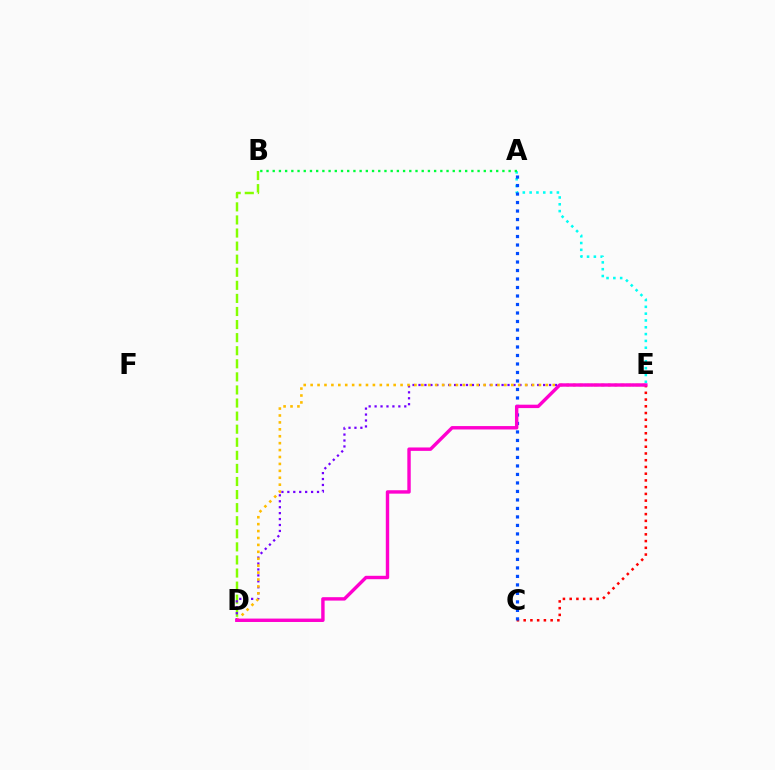{('A', 'E'): [{'color': '#00fff6', 'line_style': 'dotted', 'thickness': 1.85}], ('B', 'D'): [{'color': '#84ff00', 'line_style': 'dashed', 'thickness': 1.78}], ('D', 'E'): [{'color': '#7200ff', 'line_style': 'dotted', 'thickness': 1.61}, {'color': '#ffbd00', 'line_style': 'dotted', 'thickness': 1.88}, {'color': '#ff00cf', 'line_style': 'solid', 'thickness': 2.45}], ('C', 'E'): [{'color': '#ff0000', 'line_style': 'dotted', 'thickness': 1.83}], ('A', 'B'): [{'color': '#00ff39', 'line_style': 'dotted', 'thickness': 1.69}], ('A', 'C'): [{'color': '#004bff', 'line_style': 'dotted', 'thickness': 2.31}]}